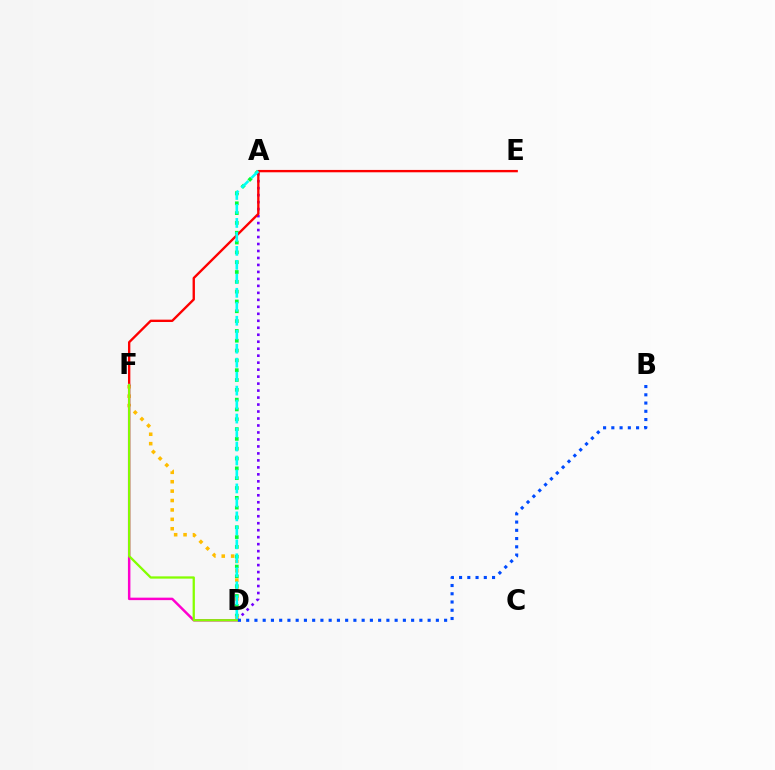{('A', 'D'): [{'color': '#00ff39', 'line_style': 'dotted', 'thickness': 2.67}, {'color': '#7200ff', 'line_style': 'dotted', 'thickness': 1.9}, {'color': '#00fff6', 'line_style': 'dashed', 'thickness': 1.9}], ('D', 'F'): [{'color': '#ffbd00', 'line_style': 'dotted', 'thickness': 2.56}, {'color': '#ff00cf', 'line_style': 'solid', 'thickness': 1.78}, {'color': '#84ff00', 'line_style': 'solid', 'thickness': 1.64}], ('E', 'F'): [{'color': '#ff0000', 'line_style': 'solid', 'thickness': 1.7}], ('B', 'D'): [{'color': '#004bff', 'line_style': 'dotted', 'thickness': 2.24}]}